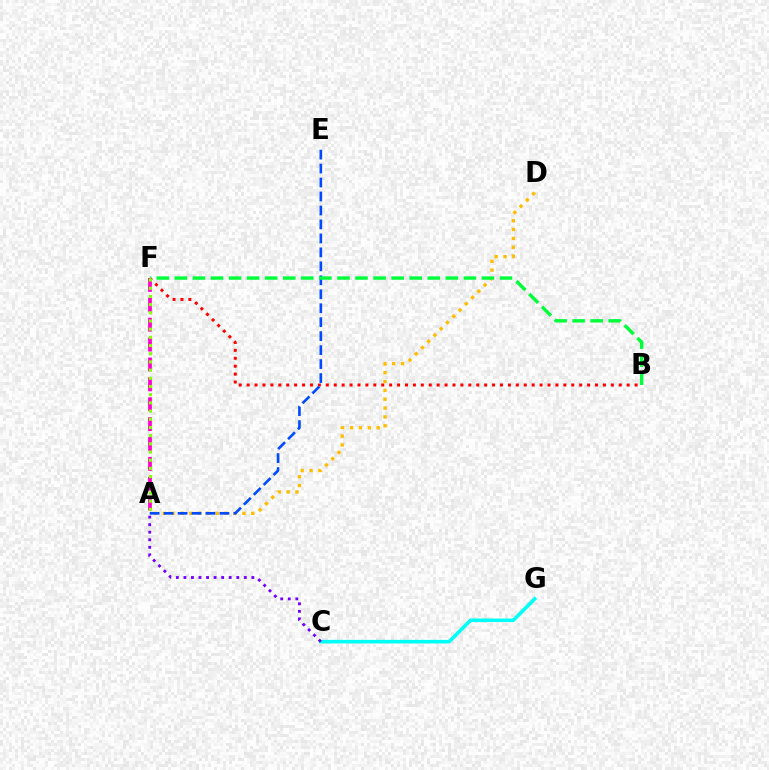{('A', 'F'): [{'color': '#ff00cf', 'line_style': 'dashed', 'thickness': 2.7}, {'color': '#84ff00', 'line_style': 'dotted', 'thickness': 2.23}], ('B', 'F'): [{'color': '#ff0000', 'line_style': 'dotted', 'thickness': 2.15}, {'color': '#00ff39', 'line_style': 'dashed', 'thickness': 2.45}], ('C', 'G'): [{'color': '#00fff6', 'line_style': 'solid', 'thickness': 2.57}], ('A', 'D'): [{'color': '#ffbd00', 'line_style': 'dotted', 'thickness': 2.41}], ('A', 'C'): [{'color': '#7200ff', 'line_style': 'dotted', 'thickness': 2.05}], ('A', 'E'): [{'color': '#004bff', 'line_style': 'dashed', 'thickness': 1.9}]}